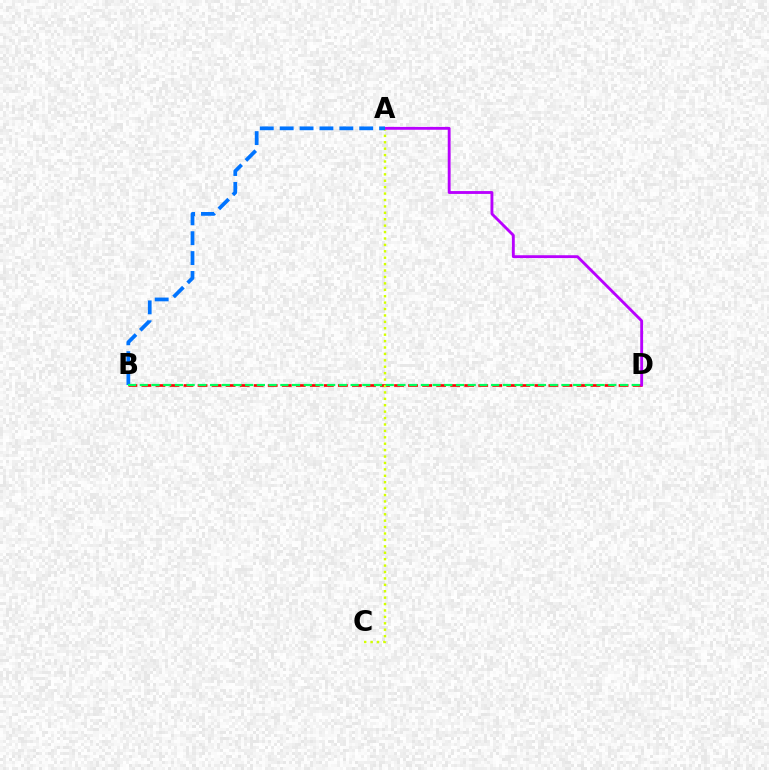{('B', 'D'): [{'color': '#ff0000', 'line_style': 'dashed', 'thickness': 1.91}, {'color': '#00ff5c', 'line_style': 'dashed', 'thickness': 1.59}], ('A', 'C'): [{'color': '#d1ff00', 'line_style': 'dotted', 'thickness': 1.74}], ('A', 'D'): [{'color': '#b900ff', 'line_style': 'solid', 'thickness': 2.06}], ('A', 'B'): [{'color': '#0074ff', 'line_style': 'dashed', 'thickness': 2.7}]}